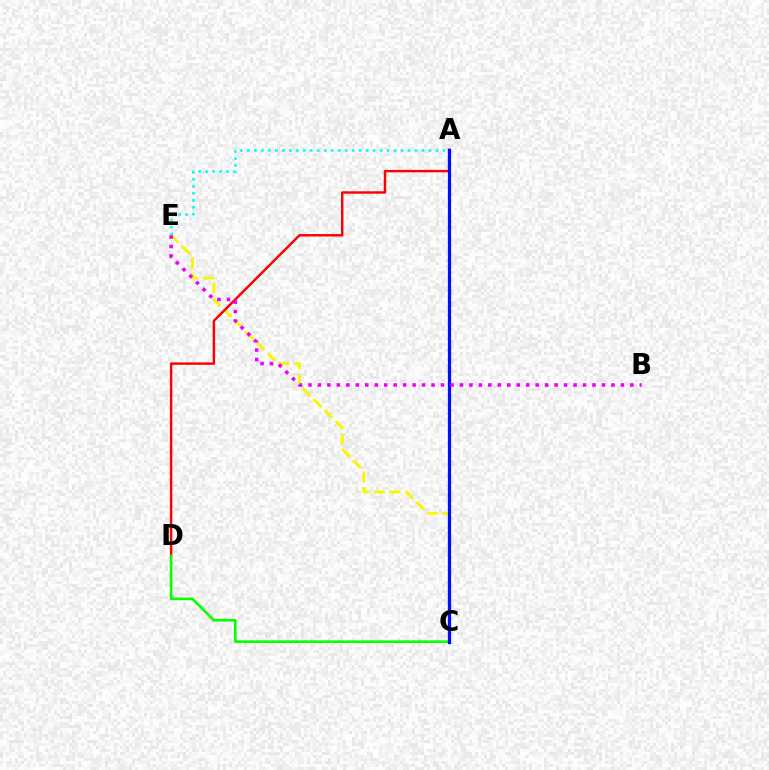{('C', 'E'): [{'color': '#fcf500', 'line_style': 'dashed', 'thickness': 2.11}], ('A', 'D'): [{'color': '#ff0000', 'line_style': 'solid', 'thickness': 1.75}], ('A', 'E'): [{'color': '#00fff6', 'line_style': 'dotted', 'thickness': 1.9}], ('C', 'D'): [{'color': '#08ff00', 'line_style': 'solid', 'thickness': 1.89}], ('A', 'C'): [{'color': '#0010ff', 'line_style': 'solid', 'thickness': 2.34}], ('B', 'E'): [{'color': '#ee00ff', 'line_style': 'dotted', 'thickness': 2.57}]}